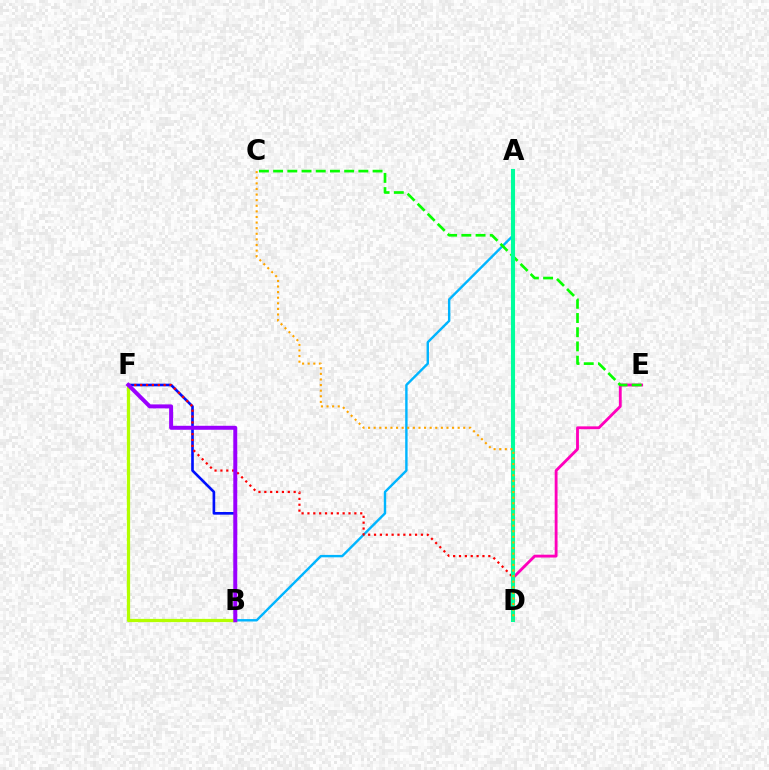{('D', 'E'): [{'color': '#ff00bd', 'line_style': 'solid', 'thickness': 2.04}], ('A', 'B'): [{'color': '#00b5ff', 'line_style': 'solid', 'thickness': 1.74}], ('C', 'E'): [{'color': '#08ff00', 'line_style': 'dashed', 'thickness': 1.93}], ('B', 'F'): [{'color': '#0010ff', 'line_style': 'solid', 'thickness': 1.91}, {'color': '#b3ff00', 'line_style': 'solid', 'thickness': 2.33}, {'color': '#9b00ff', 'line_style': 'solid', 'thickness': 2.86}], ('D', 'F'): [{'color': '#ff0000', 'line_style': 'dotted', 'thickness': 1.59}], ('A', 'D'): [{'color': '#00ff9d', 'line_style': 'solid', 'thickness': 2.94}], ('C', 'D'): [{'color': '#ffa500', 'line_style': 'dotted', 'thickness': 1.52}]}